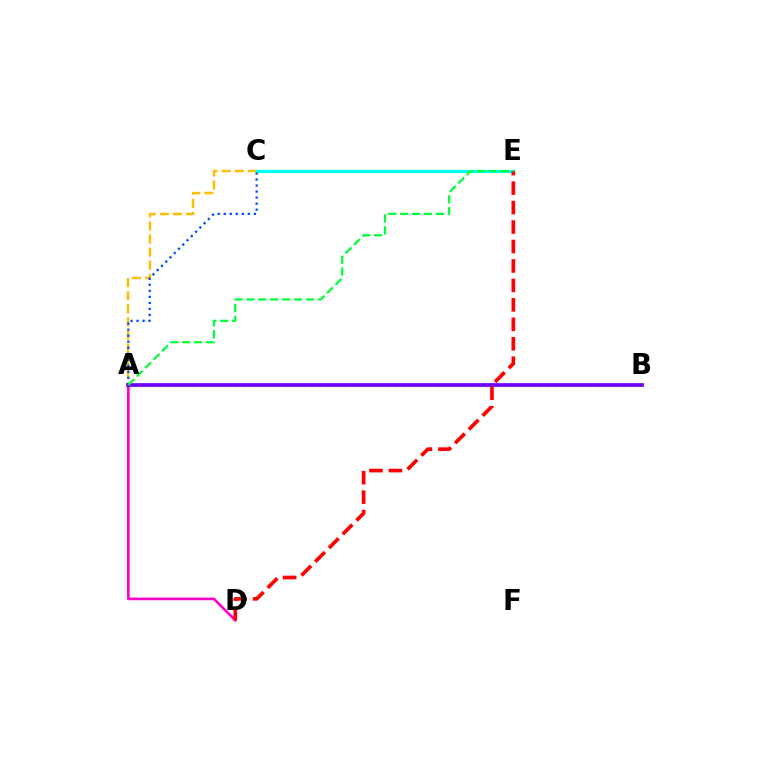{('A', 'B'): [{'color': '#84ff00', 'line_style': 'dotted', 'thickness': 2.29}, {'color': '#7200ff', 'line_style': 'solid', 'thickness': 2.67}], ('A', 'C'): [{'color': '#ffbd00', 'line_style': 'dashed', 'thickness': 1.78}, {'color': '#004bff', 'line_style': 'dotted', 'thickness': 1.64}], ('C', 'E'): [{'color': '#00fff6', 'line_style': 'solid', 'thickness': 2.32}], ('A', 'D'): [{'color': '#ff00cf', 'line_style': 'solid', 'thickness': 1.92}], ('D', 'E'): [{'color': '#ff0000', 'line_style': 'dashed', 'thickness': 2.64}], ('A', 'E'): [{'color': '#00ff39', 'line_style': 'dashed', 'thickness': 1.62}]}